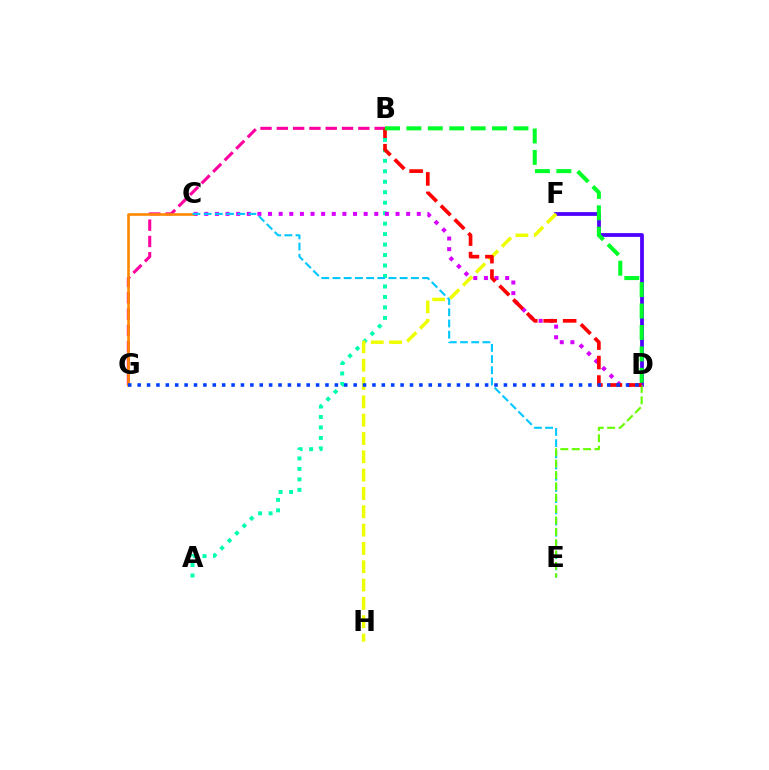{('B', 'G'): [{'color': '#ff00a0', 'line_style': 'dashed', 'thickness': 2.21}], ('D', 'F'): [{'color': '#4f00ff', 'line_style': 'solid', 'thickness': 2.72}], ('A', 'B'): [{'color': '#00ffaf', 'line_style': 'dotted', 'thickness': 2.85}], ('C', 'D'): [{'color': '#d600ff', 'line_style': 'dotted', 'thickness': 2.89}], ('C', 'G'): [{'color': '#ff8800', 'line_style': 'solid', 'thickness': 1.88}], ('C', 'E'): [{'color': '#00c7ff', 'line_style': 'dashed', 'thickness': 1.52}], ('F', 'H'): [{'color': '#eeff00', 'line_style': 'dashed', 'thickness': 2.49}], ('D', 'E'): [{'color': '#66ff00', 'line_style': 'dashed', 'thickness': 1.54}], ('B', 'D'): [{'color': '#ff0000', 'line_style': 'dashed', 'thickness': 2.65}, {'color': '#00ff27', 'line_style': 'dashed', 'thickness': 2.91}], ('D', 'G'): [{'color': '#003fff', 'line_style': 'dotted', 'thickness': 2.55}]}